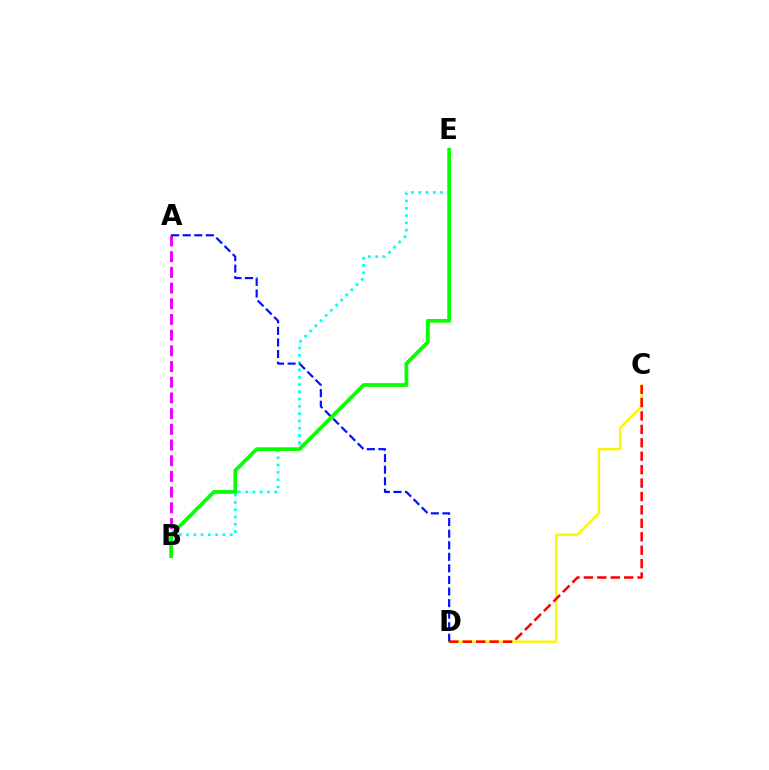{('C', 'D'): [{'color': '#fcf500', 'line_style': 'solid', 'thickness': 1.67}, {'color': '#ff0000', 'line_style': 'dashed', 'thickness': 1.82}], ('A', 'B'): [{'color': '#ee00ff', 'line_style': 'dashed', 'thickness': 2.13}], ('B', 'E'): [{'color': '#00fff6', 'line_style': 'dotted', 'thickness': 1.98}, {'color': '#08ff00', 'line_style': 'solid', 'thickness': 2.71}], ('A', 'D'): [{'color': '#0010ff', 'line_style': 'dashed', 'thickness': 1.57}]}